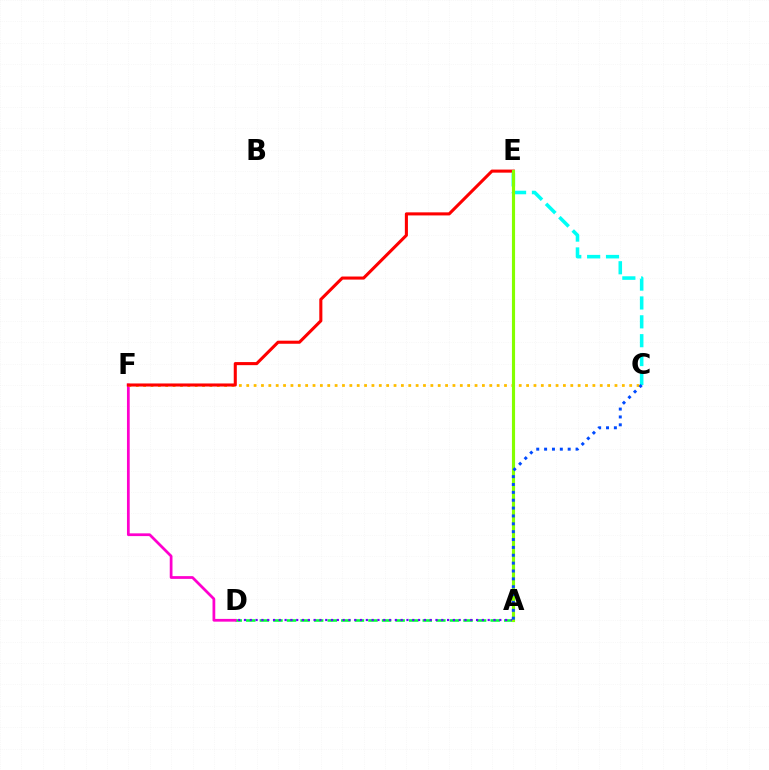{('A', 'D'): [{'color': '#00ff39', 'line_style': 'dashed', 'thickness': 1.84}, {'color': '#7200ff', 'line_style': 'dotted', 'thickness': 1.58}], ('D', 'F'): [{'color': '#ff00cf', 'line_style': 'solid', 'thickness': 1.98}], ('C', 'E'): [{'color': '#00fff6', 'line_style': 'dashed', 'thickness': 2.56}], ('C', 'F'): [{'color': '#ffbd00', 'line_style': 'dotted', 'thickness': 2.0}], ('E', 'F'): [{'color': '#ff0000', 'line_style': 'solid', 'thickness': 2.21}], ('A', 'E'): [{'color': '#84ff00', 'line_style': 'solid', 'thickness': 2.26}], ('A', 'C'): [{'color': '#004bff', 'line_style': 'dotted', 'thickness': 2.14}]}